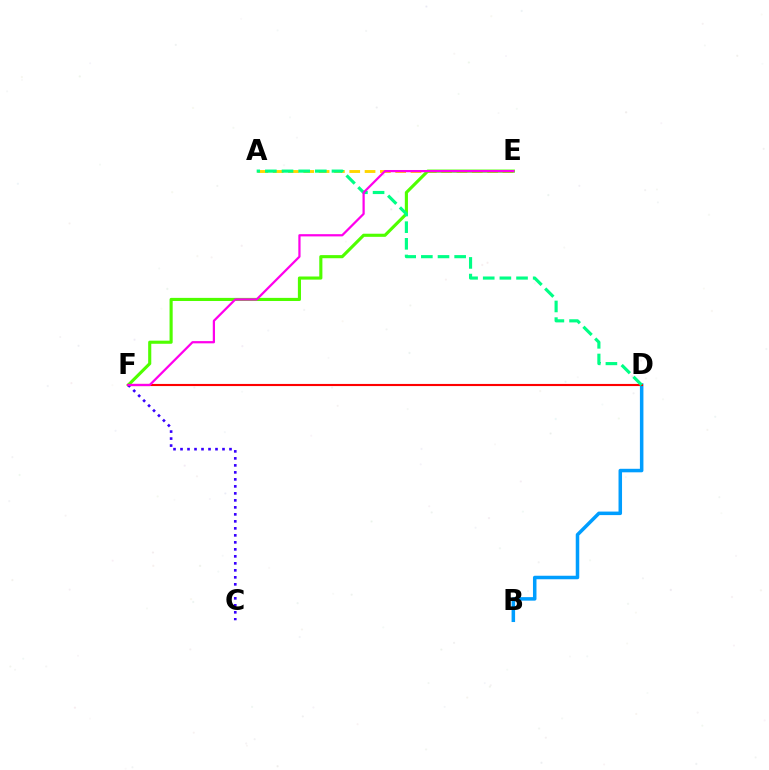{('A', 'E'): [{'color': '#ffd500', 'line_style': 'dashed', 'thickness': 2.08}], ('B', 'D'): [{'color': '#009eff', 'line_style': 'solid', 'thickness': 2.53}], ('E', 'F'): [{'color': '#4fff00', 'line_style': 'solid', 'thickness': 2.25}, {'color': '#ff00ed', 'line_style': 'solid', 'thickness': 1.61}], ('D', 'F'): [{'color': '#ff0000', 'line_style': 'solid', 'thickness': 1.53}], ('C', 'F'): [{'color': '#3700ff', 'line_style': 'dotted', 'thickness': 1.9}], ('A', 'D'): [{'color': '#00ff86', 'line_style': 'dashed', 'thickness': 2.26}]}